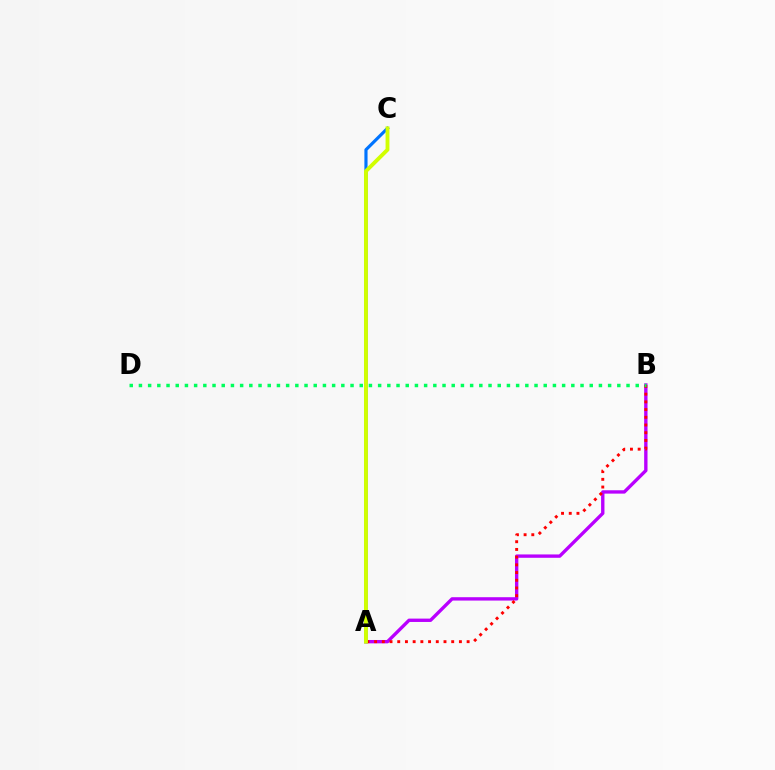{('A', 'B'): [{'color': '#b900ff', 'line_style': 'solid', 'thickness': 2.42}, {'color': '#ff0000', 'line_style': 'dotted', 'thickness': 2.09}], ('B', 'D'): [{'color': '#00ff5c', 'line_style': 'dotted', 'thickness': 2.5}], ('A', 'C'): [{'color': '#0074ff', 'line_style': 'solid', 'thickness': 2.28}, {'color': '#d1ff00', 'line_style': 'solid', 'thickness': 2.78}]}